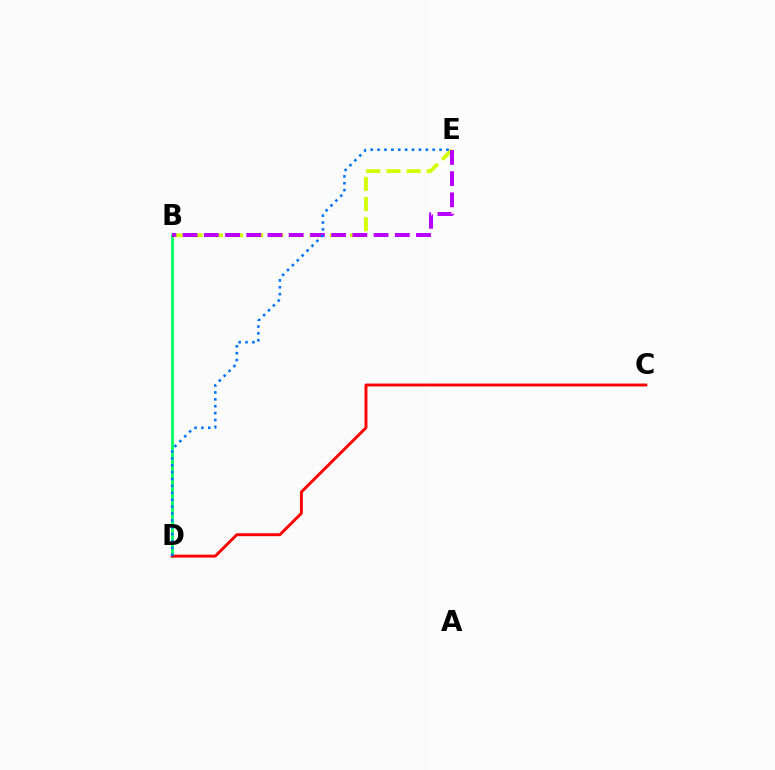{('B', 'D'): [{'color': '#00ff5c', 'line_style': 'solid', 'thickness': 2.0}], ('B', 'E'): [{'color': '#d1ff00', 'line_style': 'dashed', 'thickness': 2.74}, {'color': '#b900ff', 'line_style': 'dashed', 'thickness': 2.88}], ('C', 'D'): [{'color': '#ff0000', 'line_style': 'solid', 'thickness': 2.1}], ('D', 'E'): [{'color': '#0074ff', 'line_style': 'dotted', 'thickness': 1.87}]}